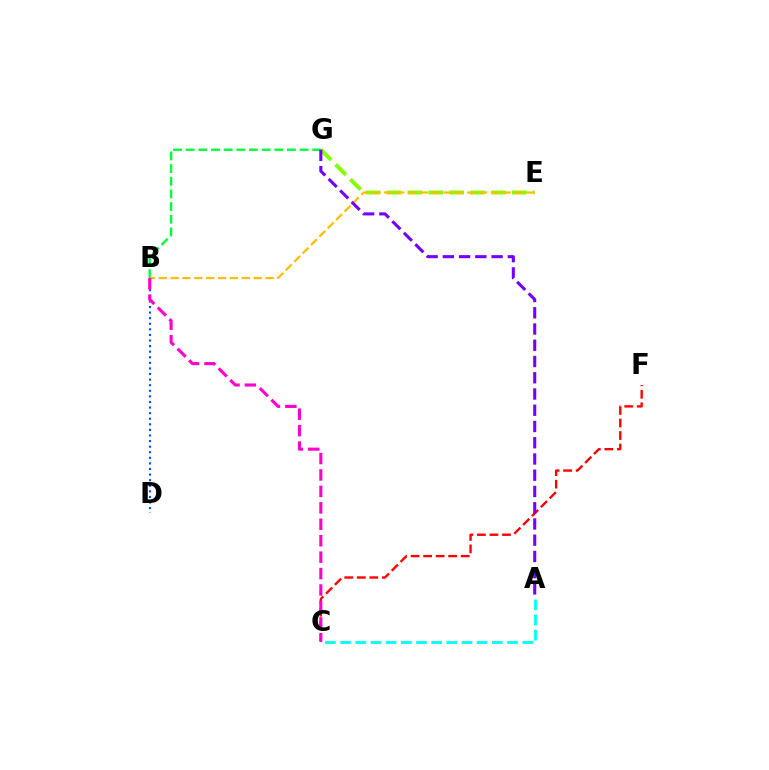{('B', 'G'): [{'color': '#00ff39', 'line_style': 'dashed', 'thickness': 1.72}], ('B', 'D'): [{'color': '#004bff', 'line_style': 'dotted', 'thickness': 1.52}], ('C', 'F'): [{'color': '#ff0000', 'line_style': 'dashed', 'thickness': 1.7}], ('E', 'G'): [{'color': '#84ff00', 'line_style': 'dashed', 'thickness': 2.84}], ('B', 'E'): [{'color': '#ffbd00', 'line_style': 'dashed', 'thickness': 1.61}], ('B', 'C'): [{'color': '#ff00cf', 'line_style': 'dashed', 'thickness': 2.23}], ('A', 'C'): [{'color': '#00fff6', 'line_style': 'dashed', 'thickness': 2.06}], ('A', 'G'): [{'color': '#7200ff', 'line_style': 'dashed', 'thickness': 2.21}]}